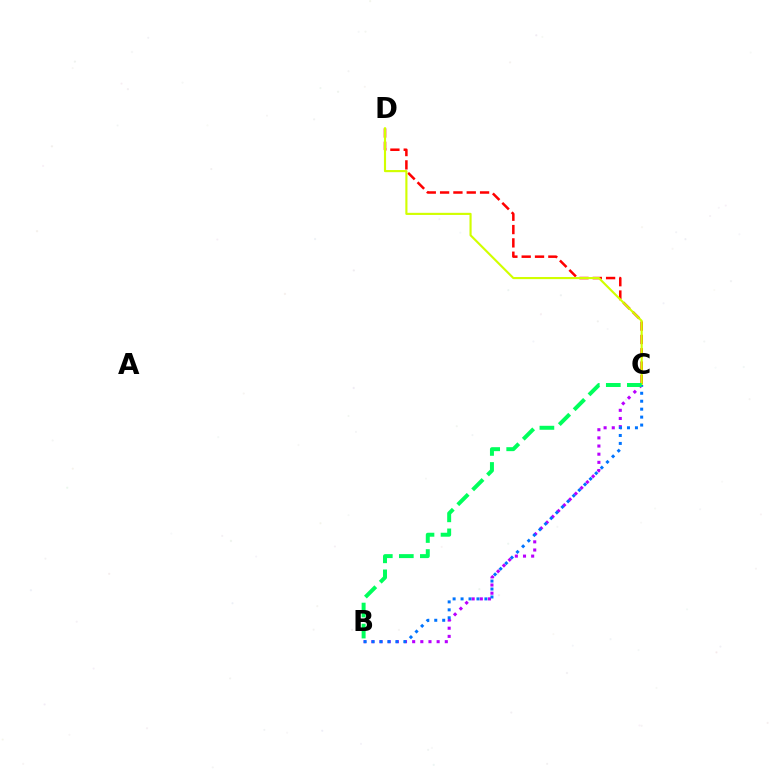{('C', 'D'): [{'color': '#ff0000', 'line_style': 'dashed', 'thickness': 1.81}, {'color': '#d1ff00', 'line_style': 'solid', 'thickness': 1.54}], ('B', 'C'): [{'color': '#b900ff', 'line_style': 'dotted', 'thickness': 2.22}, {'color': '#0074ff', 'line_style': 'dotted', 'thickness': 2.16}, {'color': '#00ff5c', 'line_style': 'dashed', 'thickness': 2.86}]}